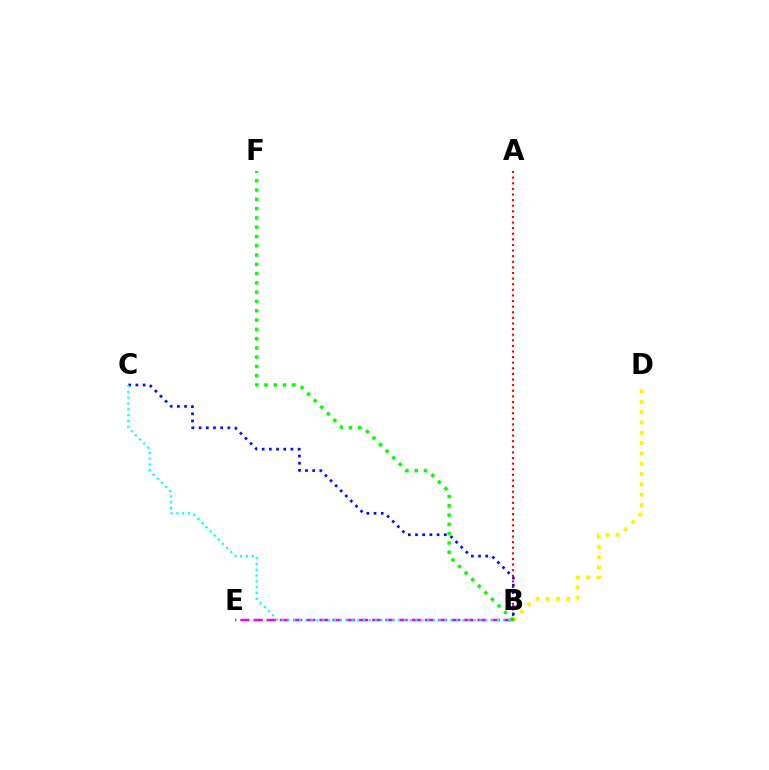{('B', 'D'): [{'color': '#fcf500', 'line_style': 'dotted', 'thickness': 2.8}], ('A', 'B'): [{'color': '#ff0000', 'line_style': 'dotted', 'thickness': 1.52}], ('B', 'E'): [{'color': '#ee00ff', 'line_style': 'dashed', 'thickness': 1.79}], ('B', 'F'): [{'color': '#08ff00', 'line_style': 'dotted', 'thickness': 2.52}], ('B', 'C'): [{'color': '#0010ff', 'line_style': 'dotted', 'thickness': 1.95}, {'color': '#00fff6', 'line_style': 'dotted', 'thickness': 1.58}]}